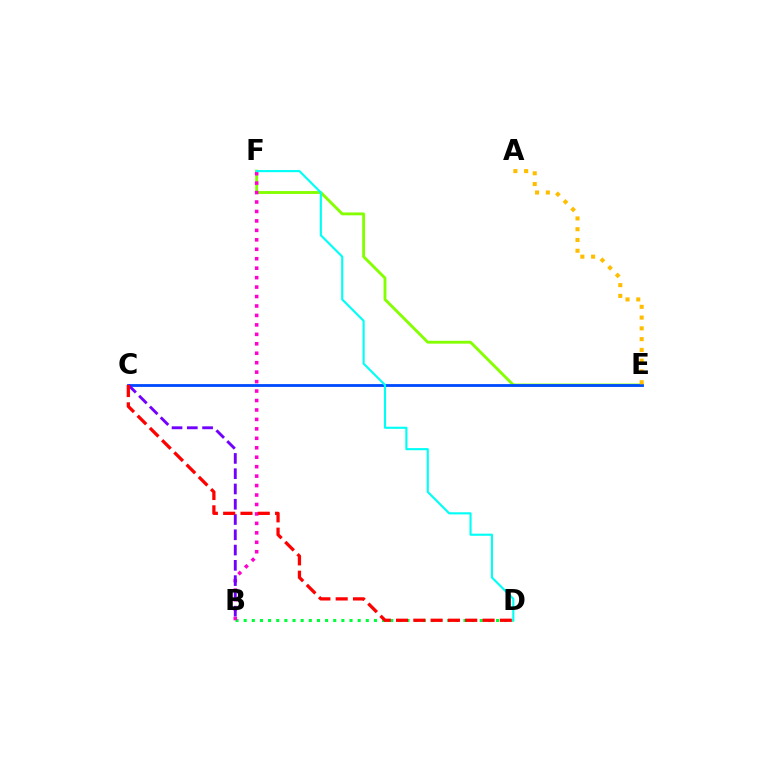{('E', 'F'): [{'color': '#84ff00', 'line_style': 'solid', 'thickness': 2.06}], ('B', 'D'): [{'color': '#00ff39', 'line_style': 'dotted', 'thickness': 2.21}], ('B', 'F'): [{'color': '#ff00cf', 'line_style': 'dotted', 'thickness': 2.57}], ('C', 'E'): [{'color': '#004bff', 'line_style': 'solid', 'thickness': 2.03}], ('D', 'F'): [{'color': '#00fff6', 'line_style': 'solid', 'thickness': 1.54}], ('B', 'C'): [{'color': '#7200ff', 'line_style': 'dashed', 'thickness': 2.07}], ('A', 'E'): [{'color': '#ffbd00', 'line_style': 'dotted', 'thickness': 2.93}], ('C', 'D'): [{'color': '#ff0000', 'line_style': 'dashed', 'thickness': 2.35}]}